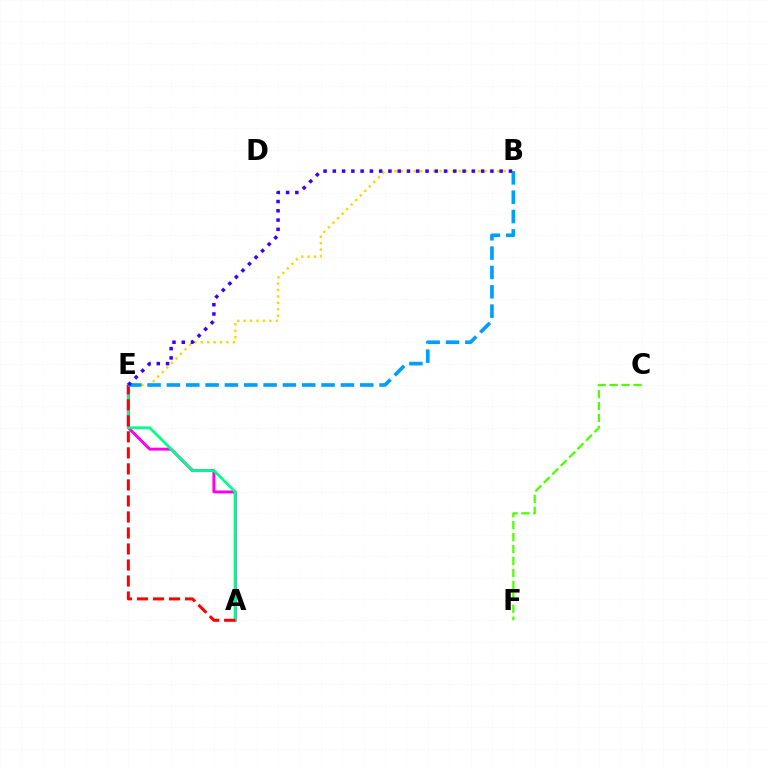{('A', 'E'): [{'color': '#ff00ed', 'line_style': 'solid', 'thickness': 2.11}, {'color': '#00ff86', 'line_style': 'solid', 'thickness': 1.98}, {'color': '#ff0000', 'line_style': 'dashed', 'thickness': 2.18}], ('C', 'F'): [{'color': '#4fff00', 'line_style': 'dashed', 'thickness': 1.62}], ('B', 'E'): [{'color': '#ffd500', 'line_style': 'dotted', 'thickness': 1.75}, {'color': '#009eff', 'line_style': 'dashed', 'thickness': 2.63}, {'color': '#3700ff', 'line_style': 'dotted', 'thickness': 2.52}]}